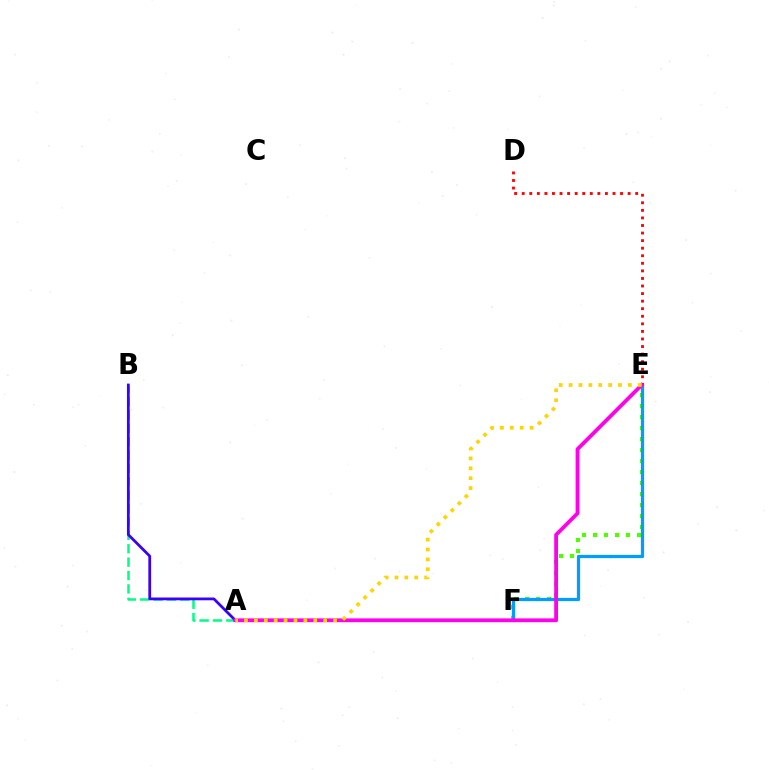{('E', 'F'): [{'color': '#4fff00', 'line_style': 'dotted', 'thickness': 2.99}, {'color': '#009eff', 'line_style': 'solid', 'thickness': 2.35}], ('A', 'B'): [{'color': '#00ff86', 'line_style': 'dashed', 'thickness': 1.82}, {'color': '#3700ff', 'line_style': 'solid', 'thickness': 1.99}], ('D', 'E'): [{'color': '#ff0000', 'line_style': 'dotted', 'thickness': 2.06}], ('A', 'E'): [{'color': '#ff00ed', 'line_style': 'solid', 'thickness': 2.73}, {'color': '#ffd500', 'line_style': 'dotted', 'thickness': 2.69}]}